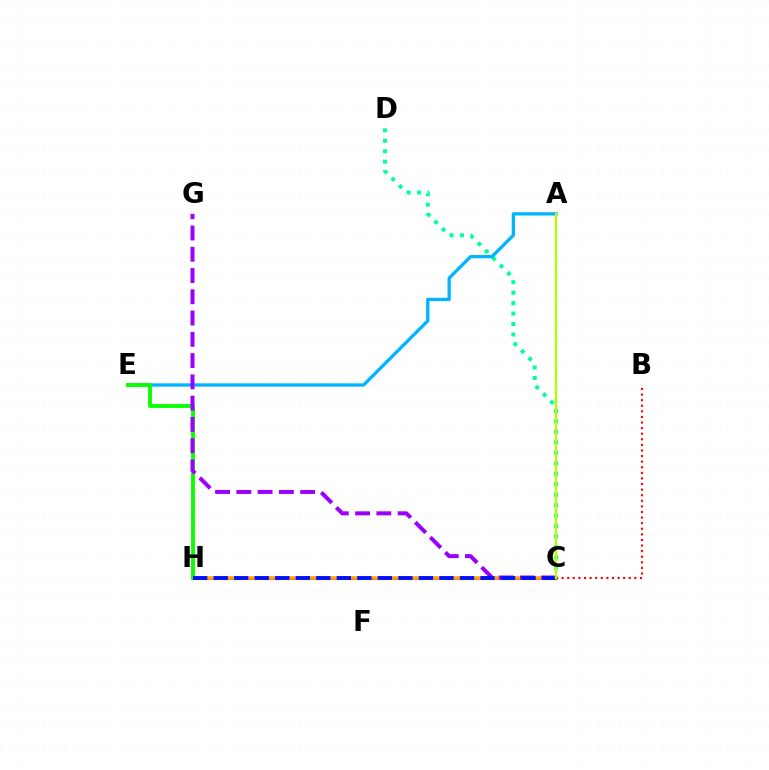{('C', 'H'): [{'color': '#ff00bd', 'line_style': 'solid', 'thickness': 2.21}, {'color': '#ffa500', 'line_style': 'solid', 'thickness': 2.53}, {'color': '#0010ff', 'line_style': 'dashed', 'thickness': 2.79}], ('C', 'D'): [{'color': '#00ff9d', 'line_style': 'dotted', 'thickness': 2.84}], ('A', 'E'): [{'color': '#00b5ff', 'line_style': 'solid', 'thickness': 2.37}], ('E', 'H'): [{'color': '#08ff00', 'line_style': 'solid', 'thickness': 2.76}], ('B', 'C'): [{'color': '#ff0000', 'line_style': 'dotted', 'thickness': 1.52}], ('C', 'G'): [{'color': '#9b00ff', 'line_style': 'dashed', 'thickness': 2.89}], ('A', 'C'): [{'color': '#b3ff00', 'line_style': 'solid', 'thickness': 1.69}]}